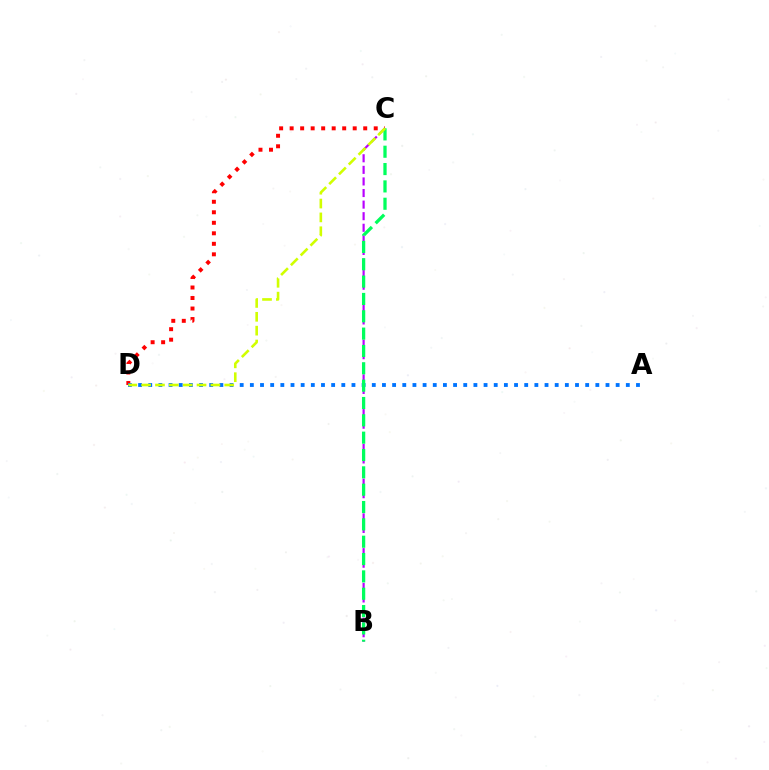{('C', 'D'): [{'color': '#ff0000', 'line_style': 'dotted', 'thickness': 2.86}, {'color': '#d1ff00', 'line_style': 'dashed', 'thickness': 1.88}], ('B', 'C'): [{'color': '#b900ff', 'line_style': 'dashed', 'thickness': 1.57}, {'color': '#00ff5c', 'line_style': 'dashed', 'thickness': 2.36}], ('A', 'D'): [{'color': '#0074ff', 'line_style': 'dotted', 'thickness': 2.76}]}